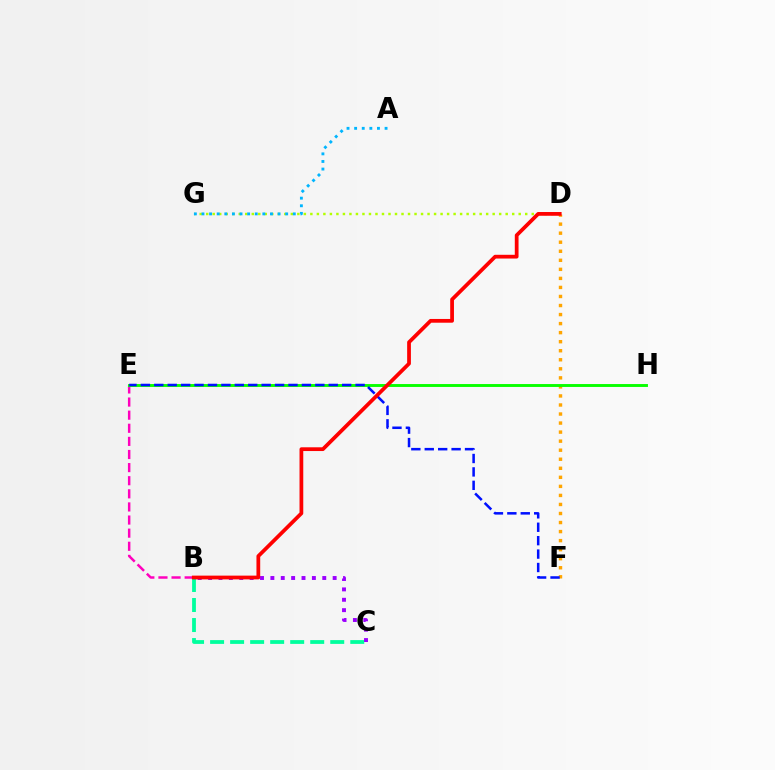{('D', 'G'): [{'color': '#b3ff00', 'line_style': 'dotted', 'thickness': 1.77}], ('B', 'C'): [{'color': '#00ff9d', 'line_style': 'dashed', 'thickness': 2.72}, {'color': '#9b00ff', 'line_style': 'dotted', 'thickness': 2.82}], ('D', 'F'): [{'color': '#ffa500', 'line_style': 'dotted', 'thickness': 2.46}], ('B', 'E'): [{'color': '#ff00bd', 'line_style': 'dashed', 'thickness': 1.78}], ('A', 'G'): [{'color': '#00b5ff', 'line_style': 'dotted', 'thickness': 2.07}], ('E', 'H'): [{'color': '#08ff00', 'line_style': 'solid', 'thickness': 2.09}], ('E', 'F'): [{'color': '#0010ff', 'line_style': 'dashed', 'thickness': 1.82}], ('B', 'D'): [{'color': '#ff0000', 'line_style': 'solid', 'thickness': 2.7}]}